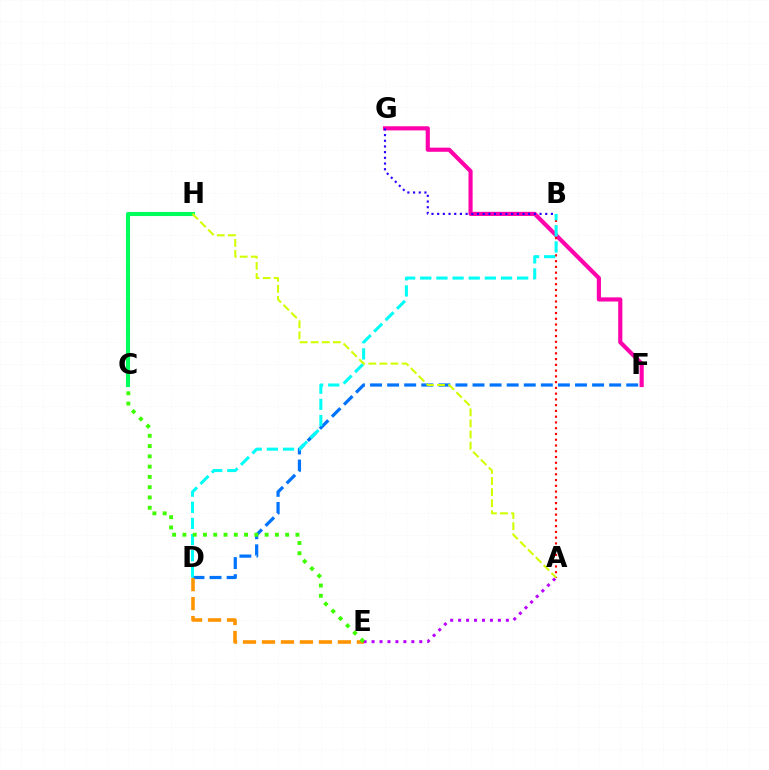{('C', 'H'): [{'color': '#00ff5c', 'line_style': 'solid', 'thickness': 2.95}], ('D', 'F'): [{'color': '#0074ff', 'line_style': 'dashed', 'thickness': 2.32}], ('F', 'G'): [{'color': '#ff00ac', 'line_style': 'solid', 'thickness': 2.98}], ('D', 'E'): [{'color': '#ff9400', 'line_style': 'dashed', 'thickness': 2.58}], ('A', 'B'): [{'color': '#ff0000', 'line_style': 'dotted', 'thickness': 1.56}], ('B', 'D'): [{'color': '#00fff6', 'line_style': 'dashed', 'thickness': 2.19}], ('A', 'E'): [{'color': '#b900ff', 'line_style': 'dotted', 'thickness': 2.16}], ('B', 'G'): [{'color': '#2500ff', 'line_style': 'dotted', 'thickness': 1.55}], ('A', 'H'): [{'color': '#d1ff00', 'line_style': 'dashed', 'thickness': 1.51}], ('C', 'E'): [{'color': '#3dff00', 'line_style': 'dotted', 'thickness': 2.79}]}